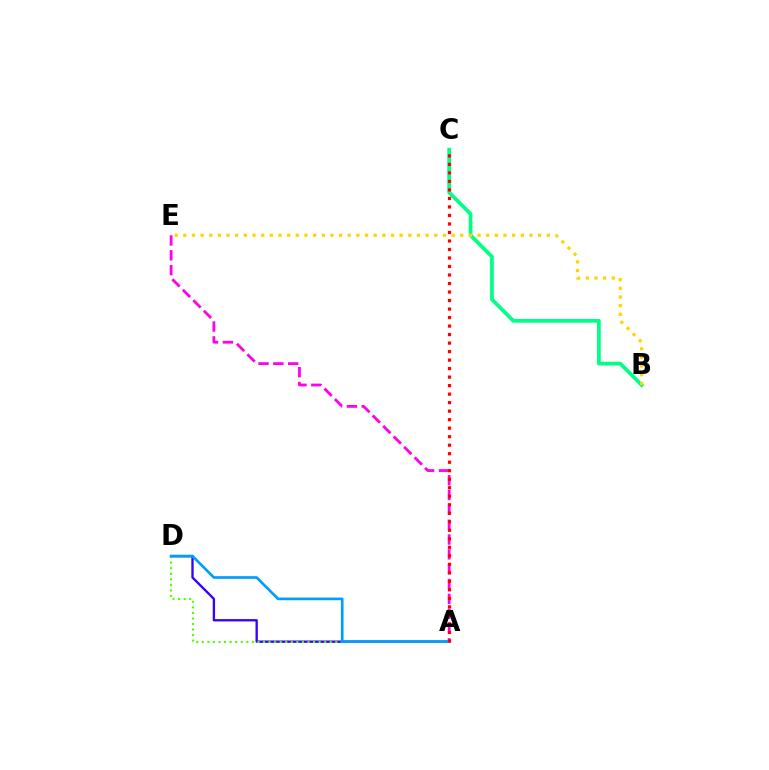{('A', 'D'): [{'color': '#3700ff', 'line_style': 'solid', 'thickness': 1.68}, {'color': '#4fff00', 'line_style': 'dotted', 'thickness': 1.51}, {'color': '#009eff', 'line_style': 'solid', 'thickness': 1.93}], ('A', 'E'): [{'color': '#ff00ed', 'line_style': 'dashed', 'thickness': 2.01}], ('B', 'C'): [{'color': '#00ff86', 'line_style': 'solid', 'thickness': 2.69}], ('A', 'C'): [{'color': '#ff0000', 'line_style': 'dotted', 'thickness': 2.31}], ('B', 'E'): [{'color': '#ffd500', 'line_style': 'dotted', 'thickness': 2.35}]}